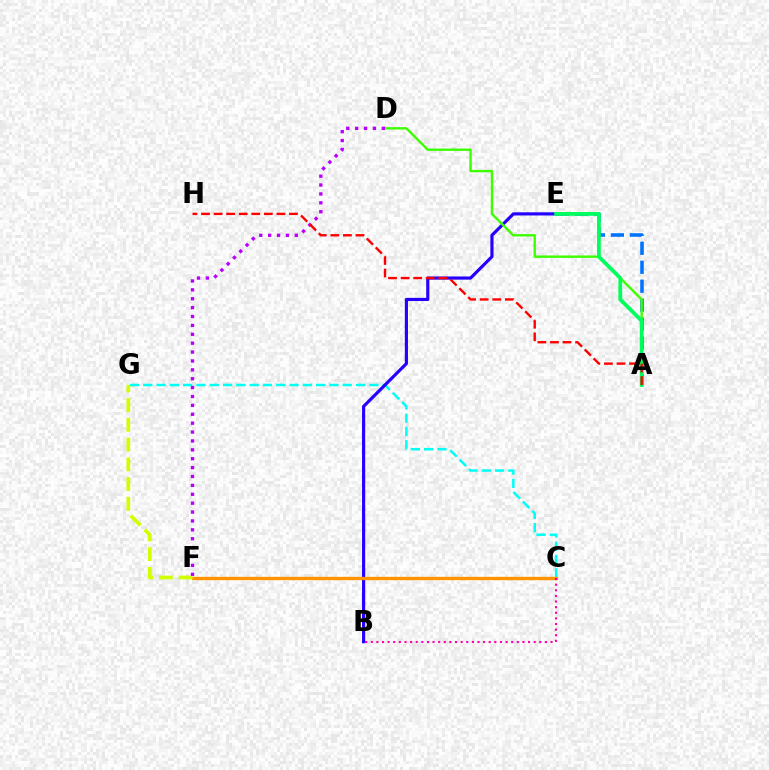{('C', 'G'): [{'color': '#00fff6', 'line_style': 'dashed', 'thickness': 1.81}], ('B', 'E'): [{'color': '#2500ff', 'line_style': 'solid', 'thickness': 2.27}], ('C', 'F'): [{'color': '#ff9400', 'line_style': 'solid', 'thickness': 2.4}], ('A', 'E'): [{'color': '#0074ff', 'line_style': 'dashed', 'thickness': 2.57}, {'color': '#00ff5c', 'line_style': 'solid', 'thickness': 2.72}], ('B', 'C'): [{'color': '#ff00ac', 'line_style': 'dotted', 'thickness': 1.53}], ('F', 'G'): [{'color': '#d1ff00', 'line_style': 'dashed', 'thickness': 2.68}], ('A', 'D'): [{'color': '#3dff00', 'line_style': 'solid', 'thickness': 1.73}], ('D', 'F'): [{'color': '#b900ff', 'line_style': 'dotted', 'thickness': 2.42}], ('A', 'H'): [{'color': '#ff0000', 'line_style': 'dashed', 'thickness': 1.71}]}